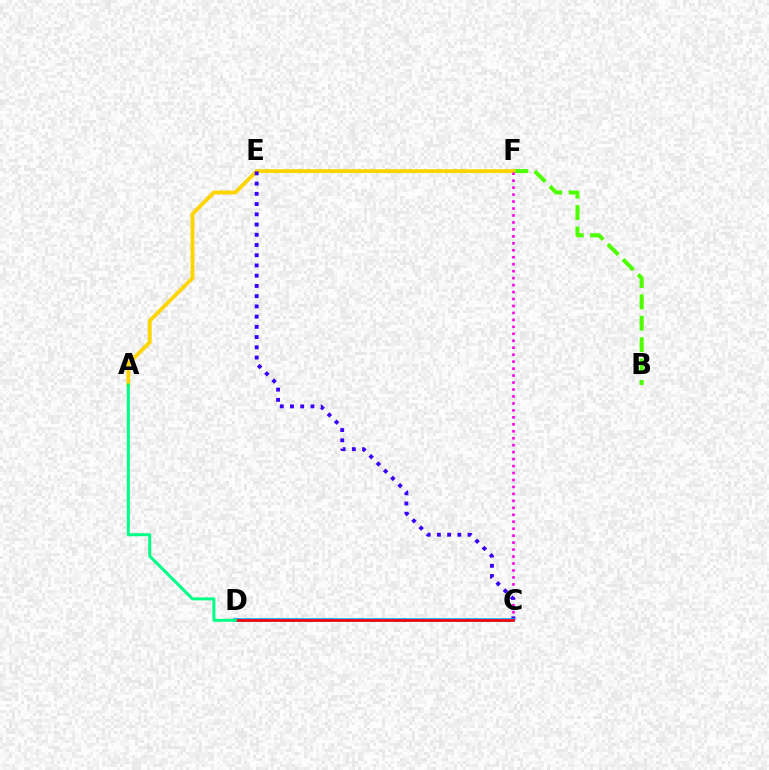{('B', 'F'): [{'color': '#4fff00', 'line_style': 'dashed', 'thickness': 2.91}], ('A', 'F'): [{'color': '#ffd500', 'line_style': 'solid', 'thickness': 2.78}], ('C', 'F'): [{'color': '#ff00ed', 'line_style': 'dotted', 'thickness': 1.89}], ('C', 'E'): [{'color': '#3700ff', 'line_style': 'dotted', 'thickness': 2.78}], ('C', 'D'): [{'color': '#009eff', 'line_style': 'solid', 'thickness': 2.56}, {'color': '#ff0000', 'line_style': 'solid', 'thickness': 1.84}], ('A', 'D'): [{'color': '#00ff86', 'line_style': 'solid', 'thickness': 2.15}]}